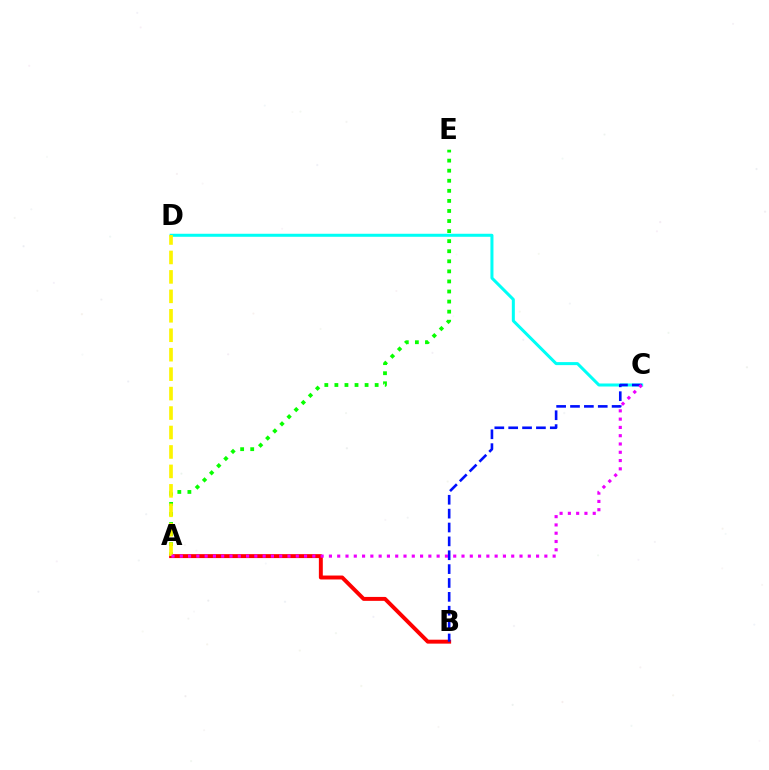{('C', 'D'): [{'color': '#00fff6', 'line_style': 'solid', 'thickness': 2.18}], ('A', 'E'): [{'color': '#08ff00', 'line_style': 'dotted', 'thickness': 2.74}], ('A', 'B'): [{'color': '#ff0000', 'line_style': 'solid', 'thickness': 2.83}], ('B', 'C'): [{'color': '#0010ff', 'line_style': 'dashed', 'thickness': 1.88}], ('A', 'D'): [{'color': '#fcf500', 'line_style': 'dashed', 'thickness': 2.64}], ('A', 'C'): [{'color': '#ee00ff', 'line_style': 'dotted', 'thickness': 2.25}]}